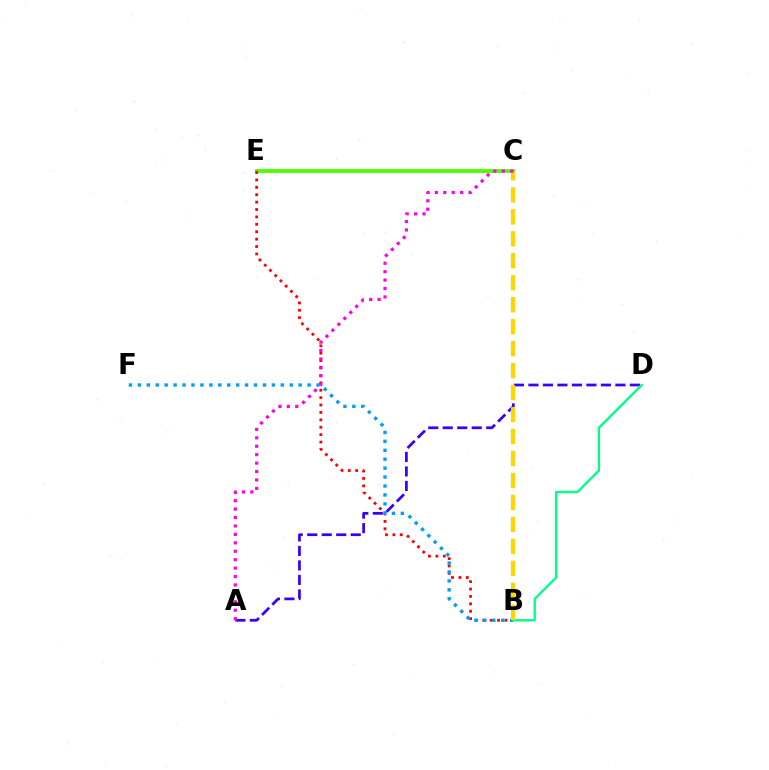{('C', 'E'): [{'color': '#4fff00', 'line_style': 'solid', 'thickness': 2.76}], ('A', 'D'): [{'color': '#3700ff', 'line_style': 'dashed', 'thickness': 1.97}], ('B', 'E'): [{'color': '#ff0000', 'line_style': 'dotted', 'thickness': 2.01}], ('B', 'F'): [{'color': '#009eff', 'line_style': 'dotted', 'thickness': 2.43}], ('B', 'D'): [{'color': '#00ff86', 'line_style': 'solid', 'thickness': 1.7}], ('B', 'C'): [{'color': '#ffd500', 'line_style': 'dashed', 'thickness': 2.98}], ('A', 'C'): [{'color': '#ff00ed', 'line_style': 'dotted', 'thickness': 2.29}]}